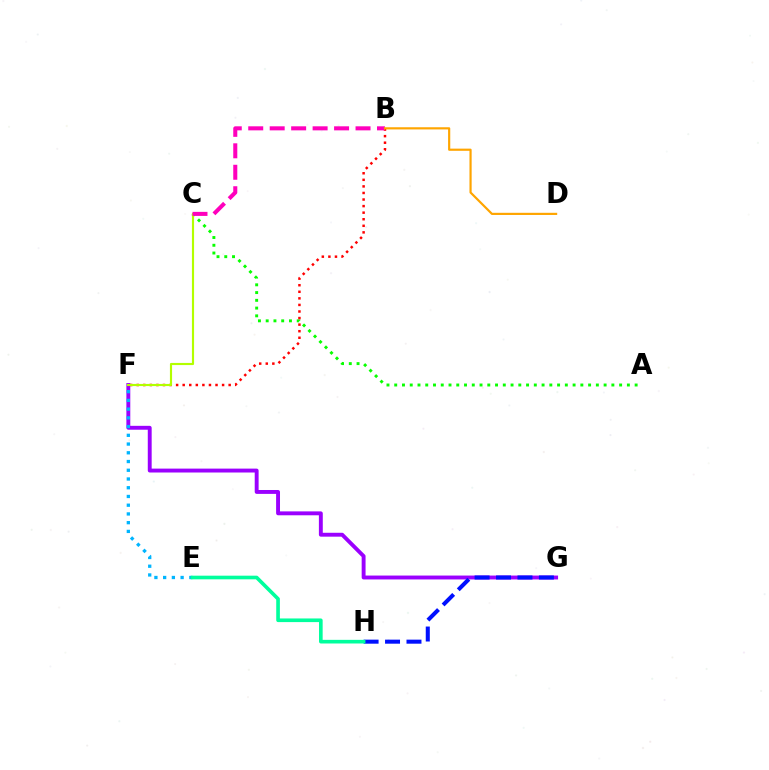{('F', 'G'): [{'color': '#9b00ff', 'line_style': 'solid', 'thickness': 2.8}], ('A', 'C'): [{'color': '#08ff00', 'line_style': 'dotted', 'thickness': 2.11}], ('E', 'F'): [{'color': '#00b5ff', 'line_style': 'dotted', 'thickness': 2.37}], ('G', 'H'): [{'color': '#0010ff', 'line_style': 'dashed', 'thickness': 2.91}], ('B', 'F'): [{'color': '#ff0000', 'line_style': 'dotted', 'thickness': 1.78}], ('C', 'F'): [{'color': '#b3ff00', 'line_style': 'solid', 'thickness': 1.55}], ('B', 'C'): [{'color': '#ff00bd', 'line_style': 'dashed', 'thickness': 2.92}], ('B', 'D'): [{'color': '#ffa500', 'line_style': 'solid', 'thickness': 1.57}], ('E', 'H'): [{'color': '#00ff9d', 'line_style': 'solid', 'thickness': 2.62}]}